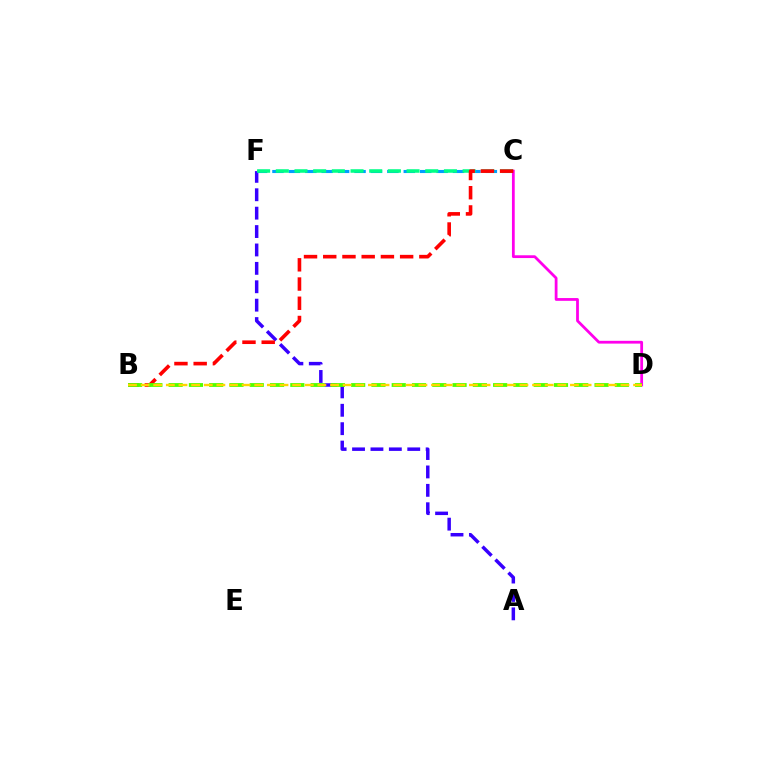{('A', 'F'): [{'color': '#3700ff', 'line_style': 'dashed', 'thickness': 2.5}], ('C', 'F'): [{'color': '#009eff', 'line_style': 'dashed', 'thickness': 2.23}, {'color': '#00ff86', 'line_style': 'dashed', 'thickness': 2.54}], ('C', 'D'): [{'color': '#ff00ed', 'line_style': 'solid', 'thickness': 2.0}], ('B', 'C'): [{'color': '#ff0000', 'line_style': 'dashed', 'thickness': 2.61}], ('B', 'D'): [{'color': '#4fff00', 'line_style': 'dashed', 'thickness': 2.76}, {'color': '#ffd500', 'line_style': 'dashed', 'thickness': 1.72}]}